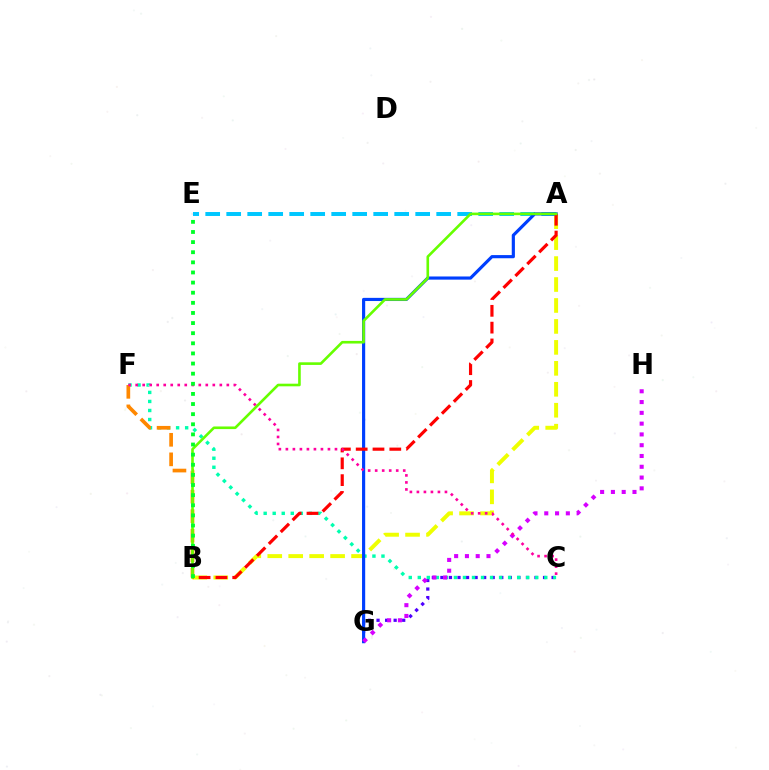{('A', 'B'): [{'color': '#eeff00', 'line_style': 'dashed', 'thickness': 2.85}, {'color': '#ff0000', 'line_style': 'dashed', 'thickness': 2.28}, {'color': '#66ff00', 'line_style': 'solid', 'thickness': 1.89}], ('A', 'E'): [{'color': '#00c7ff', 'line_style': 'dashed', 'thickness': 2.85}], ('C', 'G'): [{'color': '#4f00ff', 'line_style': 'dotted', 'thickness': 2.32}], ('C', 'F'): [{'color': '#00ffaf', 'line_style': 'dotted', 'thickness': 2.45}, {'color': '#ff00a0', 'line_style': 'dotted', 'thickness': 1.91}], ('B', 'F'): [{'color': '#ff8800', 'line_style': 'dashed', 'thickness': 2.66}], ('A', 'G'): [{'color': '#003fff', 'line_style': 'solid', 'thickness': 2.27}], ('G', 'H'): [{'color': '#d600ff', 'line_style': 'dotted', 'thickness': 2.93}], ('B', 'E'): [{'color': '#00ff27', 'line_style': 'dotted', 'thickness': 2.75}]}